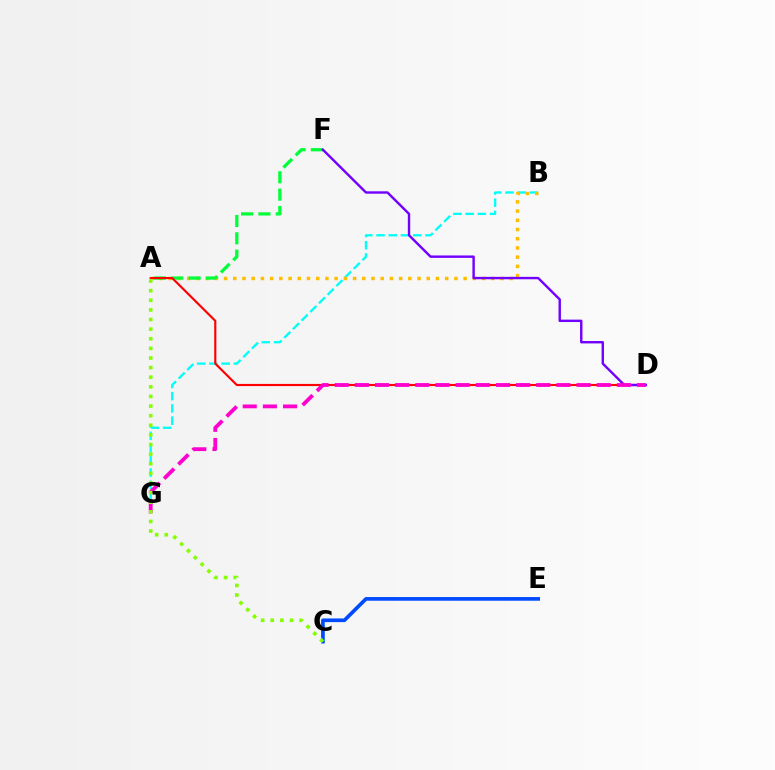{('B', 'G'): [{'color': '#00fff6', 'line_style': 'dashed', 'thickness': 1.66}], ('A', 'B'): [{'color': '#ffbd00', 'line_style': 'dotted', 'thickness': 2.5}], ('A', 'F'): [{'color': '#00ff39', 'line_style': 'dashed', 'thickness': 2.36}], ('A', 'D'): [{'color': '#ff0000', 'line_style': 'solid', 'thickness': 1.54}], ('D', 'F'): [{'color': '#7200ff', 'line_style': 'solid', 'thickness': 1.73}], ('D', 'G'): [{'color': '#ff00cf', 'line_style': 'dashed', 'thickness': 2.74}], ('C', 'E'): [{'color': '#004bff', 'line_style': 'solid', 'thickness': 2.65}], ('A', 'C'): [{'color': '#84ff00', 'line_style': 'dotted', 'thickness': 2.61}]}